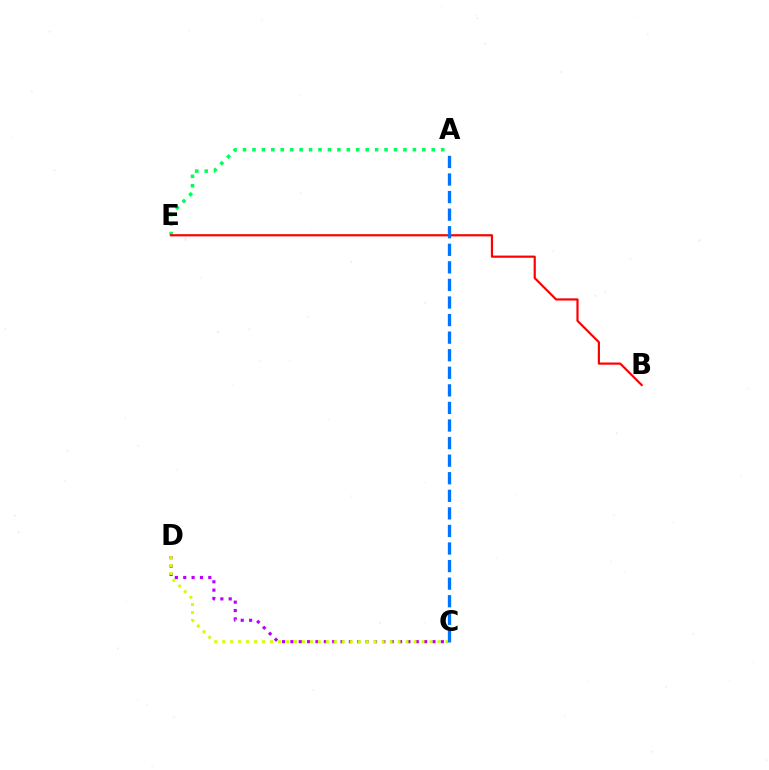{('C', 'D'): [{'color': '#b900ff', 'line_style': 'dotted', 'thickness': 2.27}, {'color': '#d1ff00', 'line_style': 'dotted', 'thickness': 2.17}], ('A', 'E'): [{'color': '#00ff5c', 'line_style': 'dotted', 'thickness': 2.56}], ('B', 'E'): [{'color': '#ff0000', 'line_style': 'solid', 'thickness': 1.57}], ('A', 'C'): [{'color': '#0074ff', 'line_style': 'dashed', 'thickness': 2.39}]}